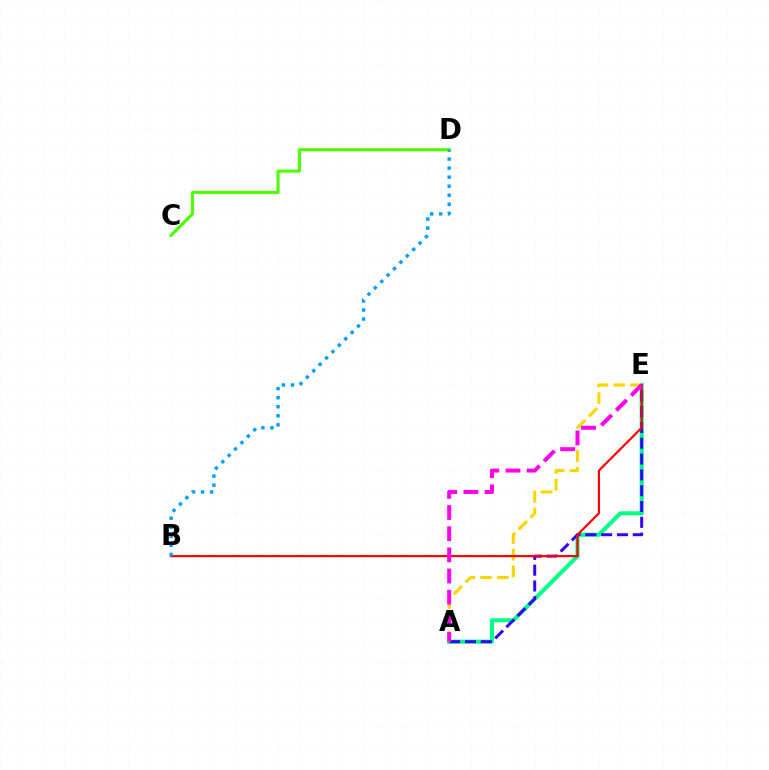{('C', 'D'): [{'color': '#4fff00', 'line_style': 'solid', 'thickness': 2.24}], ('A', 'E'): [{'color': '#00ff86', 'line_style': 'solid', 'thickness': 2.94}, {'color': '#3700ff', 'line_style': 'dashed', 'thickness': 2.15}, {'color': '#ffd500', 'line_style': 'dashed', 'thickness': 2.27}, {'color': '#ff00ed', 'line_style': 'dashed', 'thickness': 2.87}], ('B', 'E'): [{'color': '#ff0000', 'line_style': 'solid', 'thickness': 1.57}], ('B', 'D'): [{'color': '#009eff', 'line_style': 'dotted', 'thickness': 2.46}]}